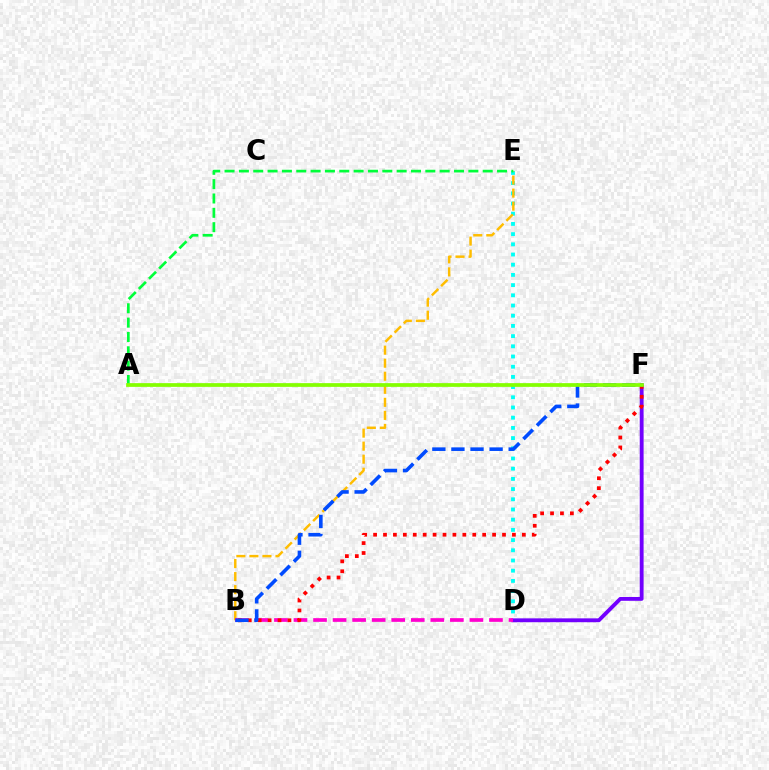{('D', 'E'): [{'color': '#00fff6', 'line_style': 'dotted', 'thickness': 2.77}], ('D', 'F'): [{'color': '#7200ff', 'line_style': 'solid', 'thickness': 2.77}], ('B', 'E'): [{'color': '#ffbd00', 'line_style': 'dashed', 'thickness': 1.77}], ('A', 'E'): [{'color': '#00ff39', 'line_style': 'dashed', 'thickness': 1.95}], ('B', 'D'): [{'color': '#ff00cf', 'line_style': 'dashed', 'thickness': 2.66}], ('B', 'F'): [{'color': '#ff0000', 'line_style': 'dotted', 'thickness': 2.69}, {'color': '#004bff', 'line_style': 'dashed', 'thickness': 2.59}], ('A', 'F'): [{'color': '#84ff00', 'line_style': 'solid', 'thickness': 2.68}]}